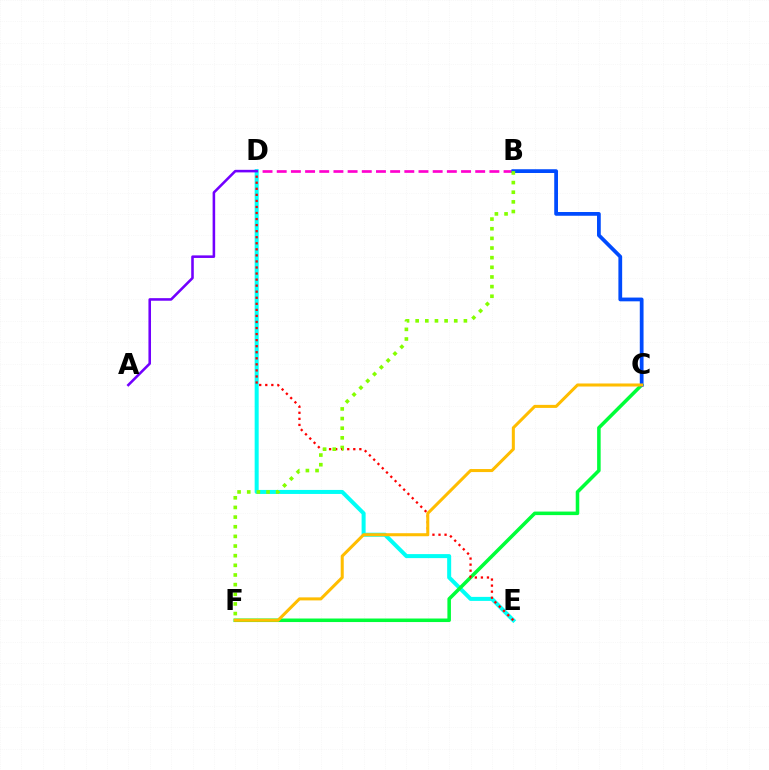{('B', 'D'): [{'color': '#ff00cf', 'line_style': 'dashed', 'thickness': 1.93}], ('D', 'E'): [{'color': '#00fff6', 'line_style': 'solid', 'thickness': 2.89}, {'color': '#ff0000', 'line_style': 'dotted', 'thickness': 1.64}], ('C', 'F'): [{'color': '#00ff39', 'line_style': 'solid', 'thickness': 2.55}, {'color': '#ffbd00', 'line_style': 'solid', 'thickness': 2.19}], ('B', 'C'): [{'color': '#004bff', 'line_style': 'solid', 'thickness': 2.71}], ('B', 'F'): [{'color': '#84ff00', 'line_style': 'dotted', 'thickness': 2.62}], ('A', 'D'): [{'color': '#7200ff', 'line_style': 'solid', 'thickness': 1.85}]}